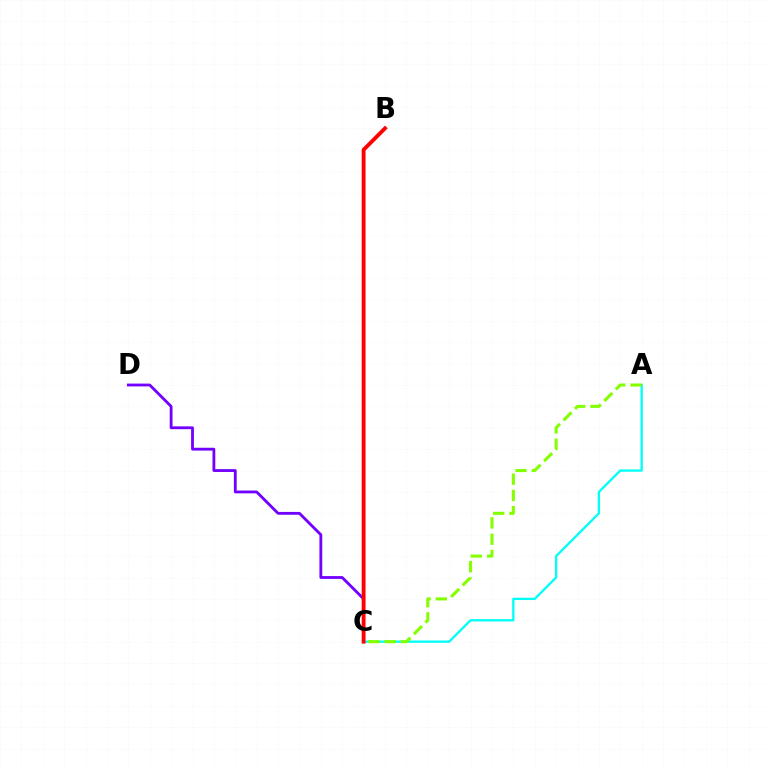{('C', 'D'): [{'color': '#7200ff', 'line_style': 'solid', 'thickness': 2.03}], ('A', 'C'): [{'color': '#00fff6', 'line_style': 'solid', 'thickness': 1.66}, {'color': '#84ff00', 'line_style': 'dashed', 'thickness': 2.21}], ('B', 'C'): [{'color': '#ff0000', 'line_style': 'solid', 'thickness': 2.77}]}